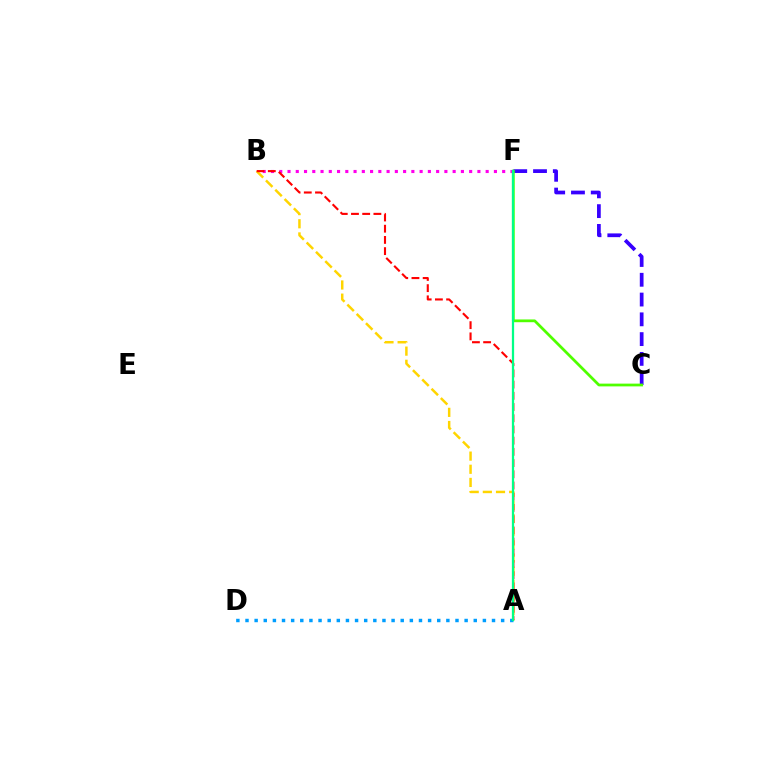{('B', 'F'): [{'color': '#ff00ed', 'line_style': 'dotted', 'thickness': 2.24}], ('A', 'B'): [{'color': '#ffd500', 'line_style': 'dashed', 'thickness': 1.79}, {'color': '#ff0000', 'line_style': 'dashed', 'thickness': 1.52}], ('C', 'F'): [{'color': '#3700ff', 'line_style': 'dashed', 'thickness': 2.69}, {'color': '#4fff00', 'line_style': 'solid', 'thickness': 1.99}], ('A', 'D'): [{'color': '#009eff', 'line_style': 'dotted', 'thickness': 2.48}], ('A', 'F'): [{'color': '#00ff86', 'line_style': 'solid', 'thickness': 1.62}]}